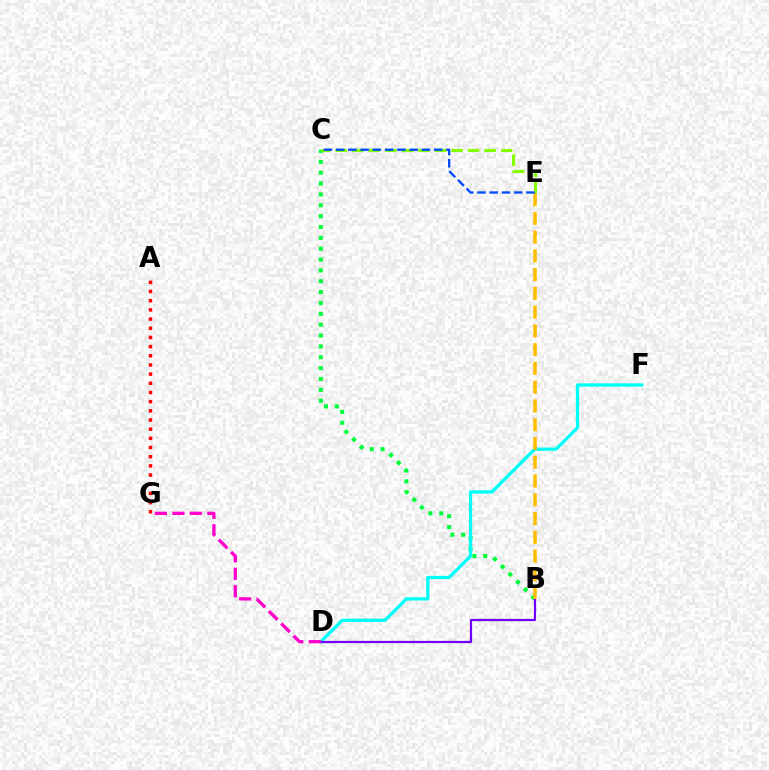{('B', 'C'): [{'color': '#00ff39', 'line_style': 'dotted', 'thickness': 2.95}], ('D', 'F'): [{'color': '#00fff6', 'line_style': 'solid', 'thickness': 2.34}], ('C', 'E'): [{'color': '#84ff00', 'line_style': 'dashed', 'thickness': 2.25}, {'color': '#004bff', 'line_style': 'dashed', 'thickness': 1.66}], ('B', 'D'): [{'color': '#7200ff', 'line_style': 'solid', 'thickness': 1.6}], ('A', 'G'): [{'color': '#ff0000', 'line_style': 'dotted', 'thickness': 2.49}], ('D', 'G'): [{'color': '#ff00cf', 'line_style': 'dashed', 'thickness': 2.37}], ('B', 'E'): [{'color': '#ffbd00', 'line_style': 'dashed', 'thickness': 2.55}]}